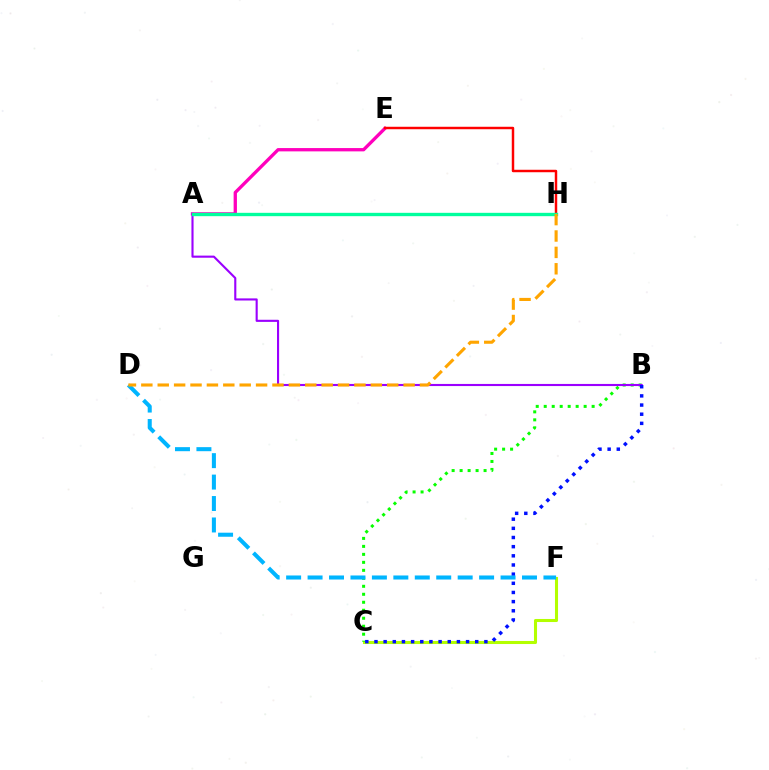{('A', 'E'): [{'color': '#ff00bd', 'line_style': 'solid', 'thickness': 2.38}], ('C', 'F'): [{'color': '#b3ff00', 'line_style': 'solid', 'thickness': 2.2}], ('B', 'C'): [{'color': '#08ff00', 'line_style': 'dotted', 'thickness': 2.17}, {'color': '#0010ff', 'line_style': 'dotted', 'thickness': 2.49}], ('A', 'B'): [{'color': '#9b00ff', 'line_style': 'solid', 'thickness': 1.52}], ('E', 'H'): [{'color': '#ff0000', 'line_style': 'solid', 'thickness': 1.77}], ('D', 'F'): [{'color': '#00b5ff', 'line_style': 'dashed', 'thickness': 2.91}], ('A', 'H'): [{'color': '#00ff9d', 'line_style': 'solid', 'thickness': 2.41}], ('D', 'H'): [{'color': '#ffa500', 'line_style': 'dashed', 'thickness': 2.23}]}